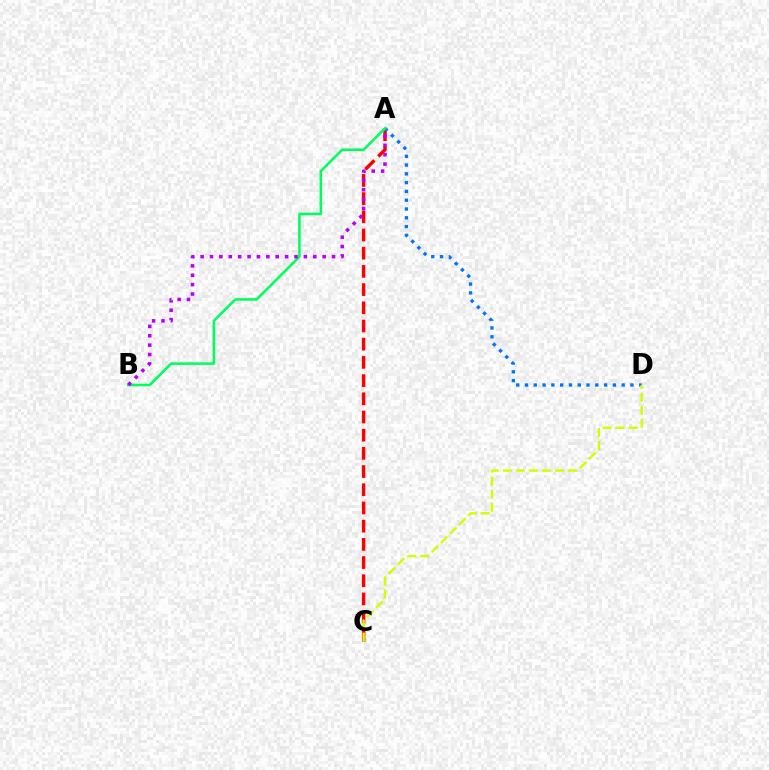{('A', 'C'): [{'color': '#ff0000', 'line_style': 'dashed', 'thickness': 2.47}], ('A', 'D'): [{'color': '#0074ff', 'line_style': 'dotted', 'thickness': 2.39}], ('A', 'B'): [{'color': '#00ff5c', 'line_style': 'solid', 'thickness': 1.85}, {'color': '#b900ff', 'line_style': 'dotted', 'thickness': 2.55}], ('C', 'D'): [{'color': '#d1ff00', 'line_style': 'dashed', 'thickness': 1.77}]}